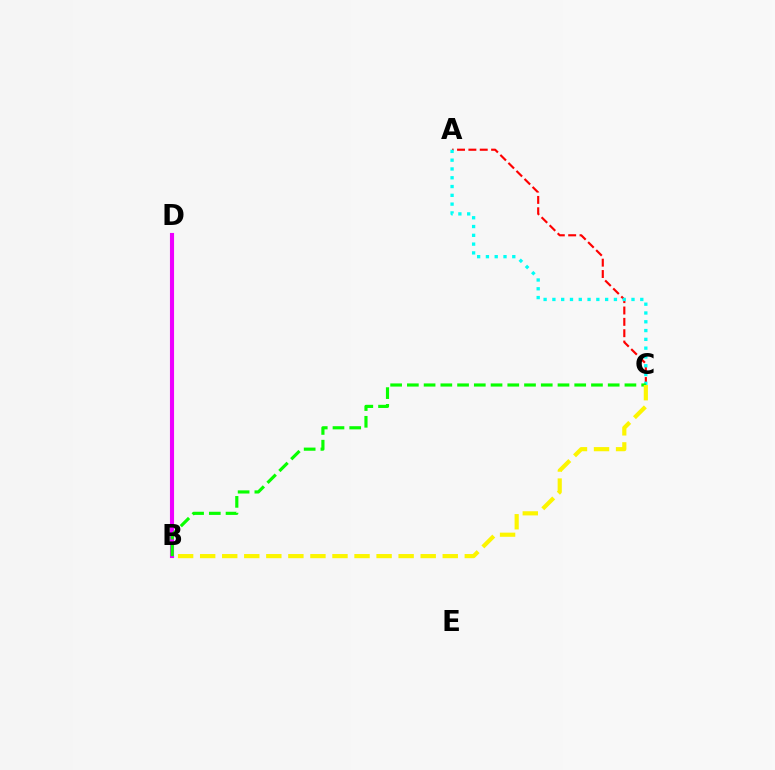{('A', 'C'): [{'color': '#ff0000', 'line_style': 'dashed', 'thickness': 1.54}, {'color': '#00fff6', 'line_style': 'dotted', 'thickness': 2.39}], ('B', 'D'): [{'color': '#0010ff', 'line_style': 'dotted', 'thickness': 2.69}, {'color': '#ee00ff', 'line_style': 'solid', 'thickness': 2.96}], ('B', 'C'): [{'color': '#08ff00', 'line_style': 'dashed', 'thickness': 2.27}, {'color': '#fcf500', 'line_style': 'dashed', 'thickness': 3.0}]}